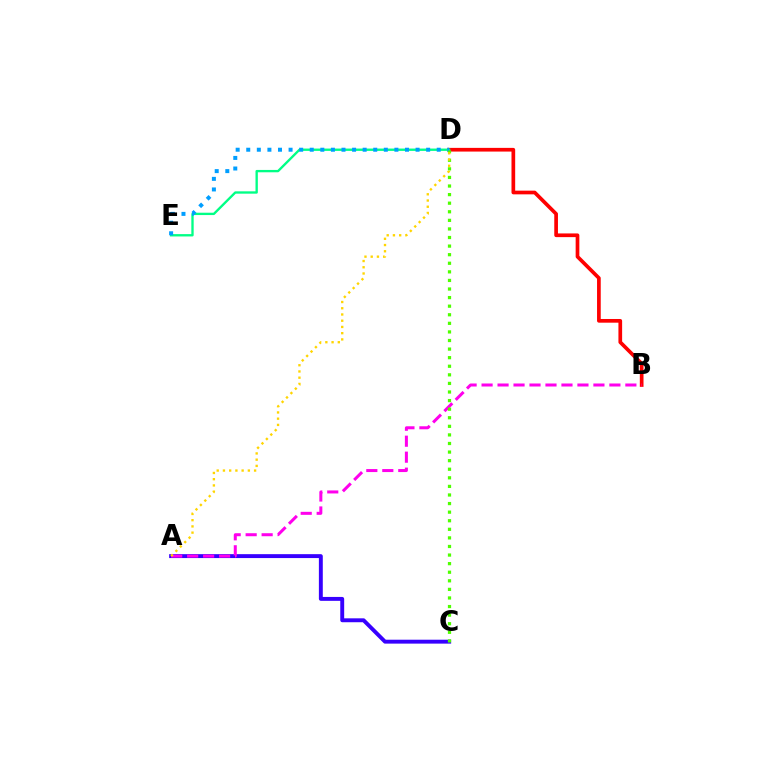{('B', 'D'): [{'color': '#ff0000', 'line_style': 'solid', 'thickness': 2.66}], ('D', 'E'): [{'color': '#00ff86', 'line_style': 'solid', 'thickness': 1.69}, {'color': '#009eff', 'line_style': 'dotted', 'thickness': 2.88}], ('A', 'C'): [{'color': '#3700ff', 'line_style': 'solid', 'thickness': 2.81}], ('A', 'B'): [{'color': '#ff00ed', 'line_style': 'dashed', 'thickness': 2.17}], ('C', 'D'): [{'color': '#4fff00', 'line_style': 'dotted', 'thickness': 2.33}], ('A', 'D'): [{'color': '#ffd500', 'line_style': 'dotted', 'thickness': 1.69}]}